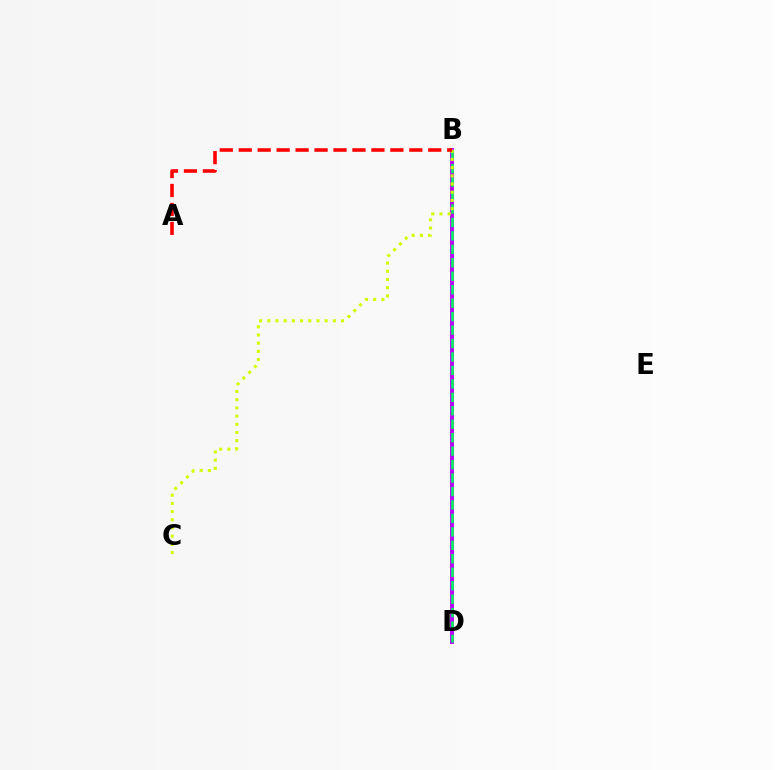{('B', 'D'): [{'color': '#0074ff', 'line_style': 'dotted', 'thickness': 1.58}, {'color': '#b900ff', 'line_style': 'solid', 'thickness': 2.81}, {'color': '#00ff5c', 'line_style': 'dashed', 'thickness': 1.83}], ('B', 'C'): [{'color': '#d1ff00', 'line_style': 'dotted', 'thickness': 2.23}], ('A', 'B'): [{'color': '#ff0000', 'line_style': 'dashed', 'thickness': 2.57}]}